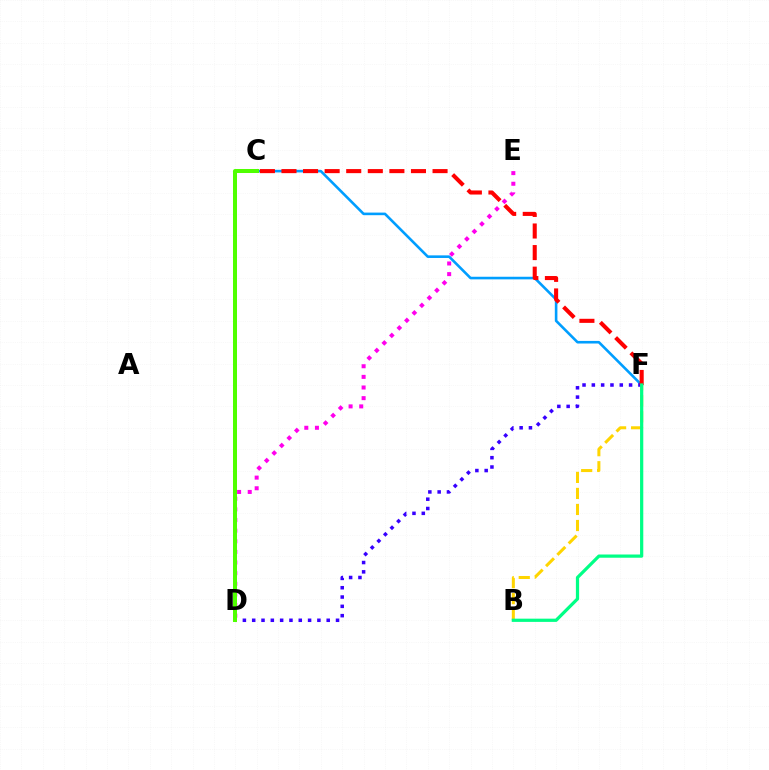{('D', 'E'): [{'color': '#ff00ed', 'line_style': 'dotted', 'thickness': 2.89}], ('B', 'F'): [{'color': '#ffd500', 'line_style': 'dashed', 'thickness': 2.18}, {'color': '#00ff86', 'line_style': 'solid', 'thickness': 2.32}], ('C', 'F'): [{'color': '#009eff', 'line_style': 'solid', 'thickness': 1.88}, {'color': '#ff0000', 'line_style': 'dashed', 'thickness': 2.93}], ('D', 'F'): [{'color': '#3700ff', 'line_style': 'dotted', 'thickness': 2.53}], ('C', 'D'): [{'color': '#4fff00', 'line_style': 'solid', 'thickness': 2.89}]}